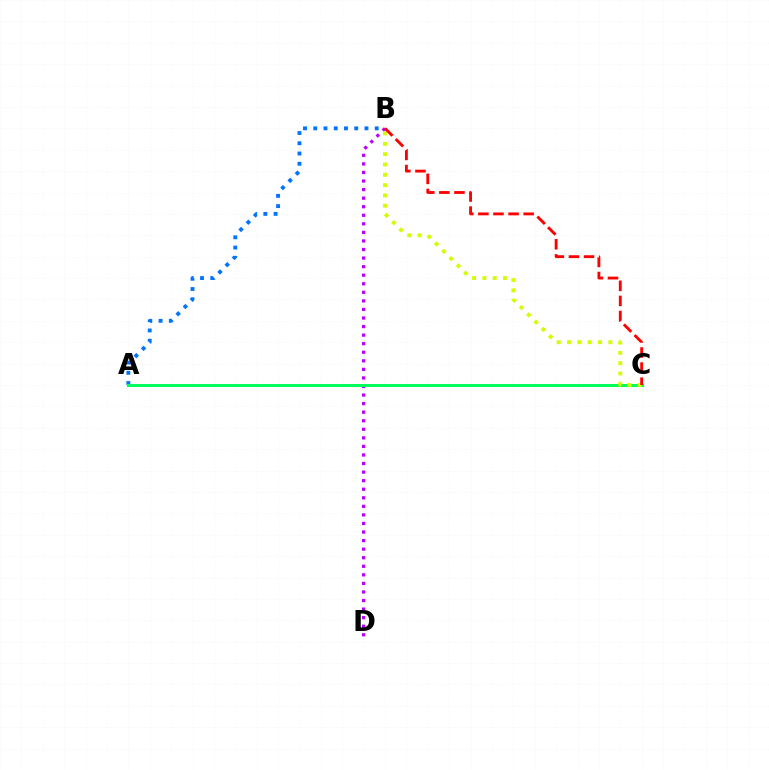{('B', 'D'): [{'color': '#b900ff', 'line_style': 'dotted', 'thickness': 2.33}], ('A', 'B'): [{'color': '#0074ff', 'line_style': 'dotted', 'thickness': 2.78}], ('A', 'C'): [{'color': '#00ff5c', 'line_style': 'solid', 'thickness': 2.17}], ('B', 'C'): [{'color': '#d1ff00', 'line_style': 'dotted', 'thickness': 2.8}, {'color': '#ff0000', 'line_style': 'dashed', 'thickness': 2.05}]}